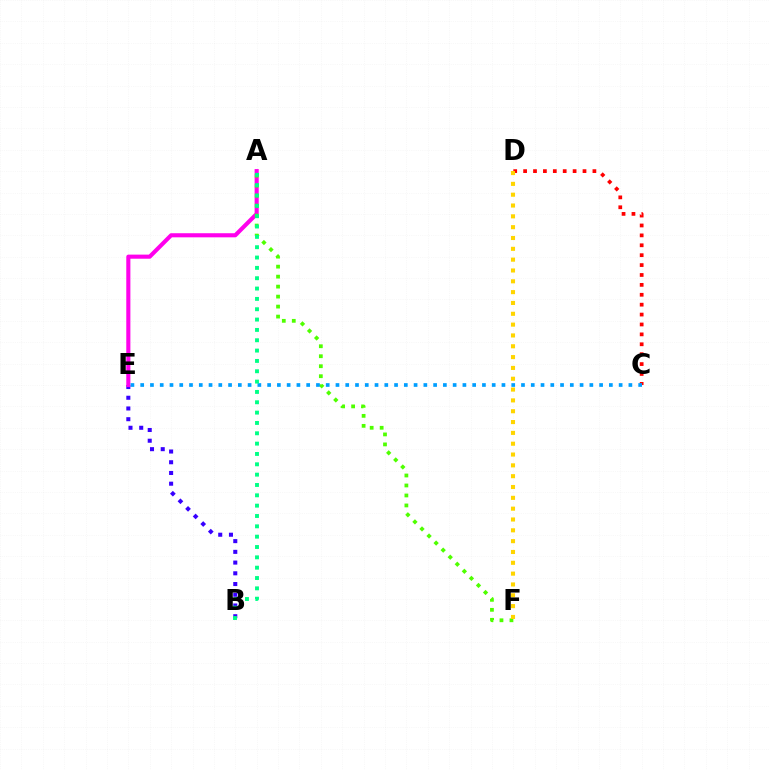{('B', 'E'): [{'color': '#3700ff', 'line_style': 'dotted', 'thickness': 2.91}], ('A', 'E'): [{'color': '#ff00ed', 'line_style': 'solid', 'thickness': 2.95}], ('A', 'F'): [{'color': '#4fff00', 'line_style': 'dotted', 'thickness': 2.71}], ('C', 'D'): [{'color': '#ff0000', 'line_style': 'dotted', 'thickness': 2.69}], ('C', 'E'): [{'color': '#009eff', 'line_style': 'dotted', 'thickness': 2.65}], ('D', 'F'): [{'color': '#ffd500', 'line_style': 'dotted', 'thickness': 2.94}], ('A', 'B'): [{'color': '#00ff86', 'line_style': 'dotted', 'thickness': 2.81}]}